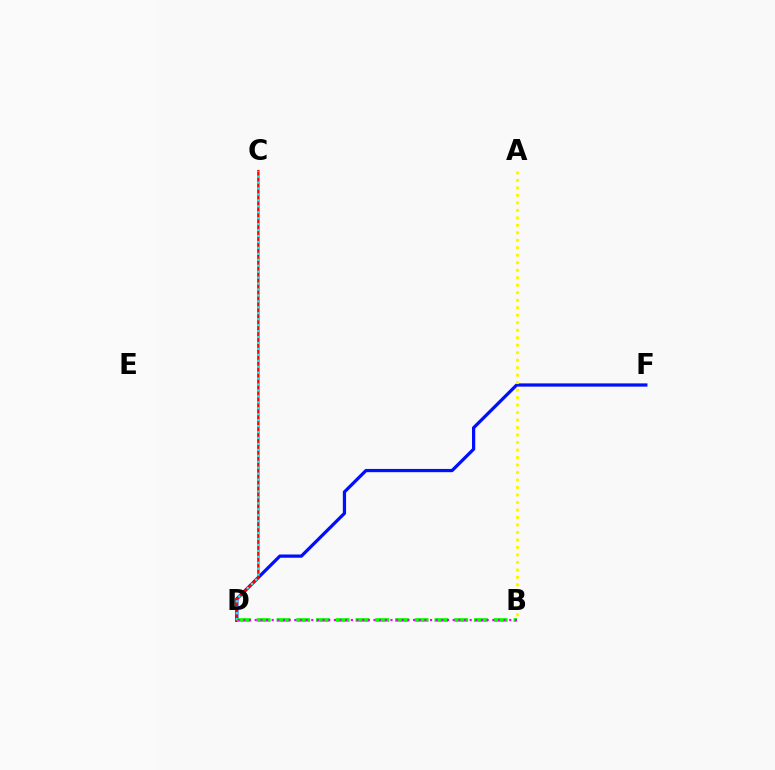{('D', 'F'): [{'color': '#0010ff', 'line_style': 'solid', 'thickness': 2.34}], ('A', 'B'): [{'color': '#fcf500', 'line_style': 'dotted', 'thickness': 2.04}], ('C', 'D'): [{'color': '#ff0000', 'line_style': 'solid', 'thickness': 1.72}, {'color': '#00fff6', 'line_style': 'dotted', 'thickness': 1.61}], ('B', 'D'): [{'color': '#08ff00', 'line_style': 'dashed', 'thickness': 2.68}, {'color': '#ee00ff', 'line_style': 'dotted', 'thickness': 1.54}]}